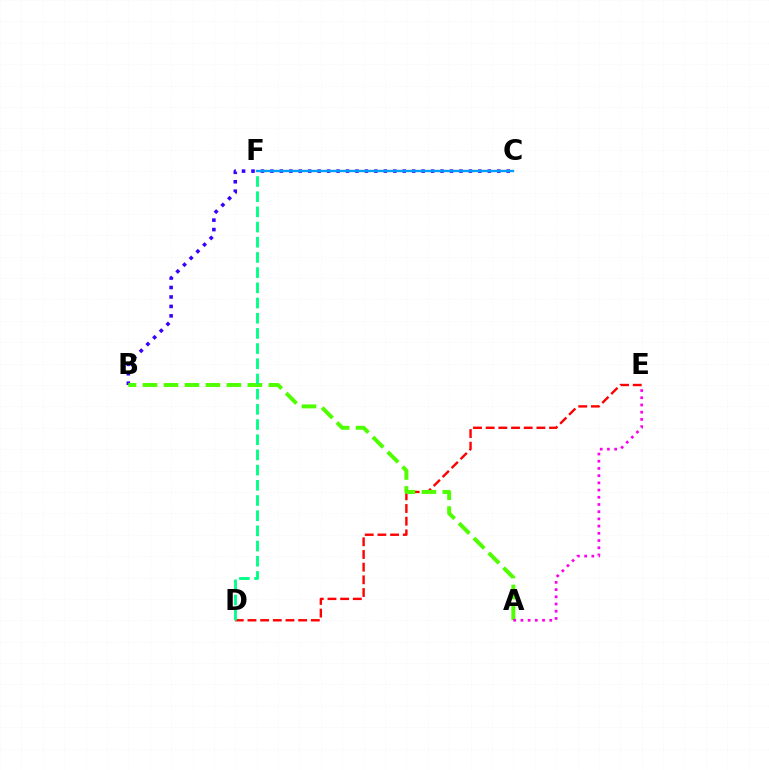{('D', 'E'): [{'color': '#ff0000', 'line_style': 'dashed', 'thickness': 1.72}], ('B', 'C'): [{'color': '#3700ff', 'line_style': 'dotted', 'thickness': 2.57}], ('C', 'F'): [{'color': '#ffd500', 'line_style': 'solid', 'thickness': 1.55}, {'color': '#009eff', 'line_style': 'solid', 'thickness': 1.68}], ('A', 'B'): [{'color': '#4fff00', 'line_style': 'dashed', 'thickness': 2.85}], ('D', 'F'): [{'color': '#00ff86', 'line_style': 'dashed', 'thickness': 2.06}], ('A', 'E'): [{'color': '#ff00ed', 'line_style': 'dotted', 'thickness': 1.96}]}